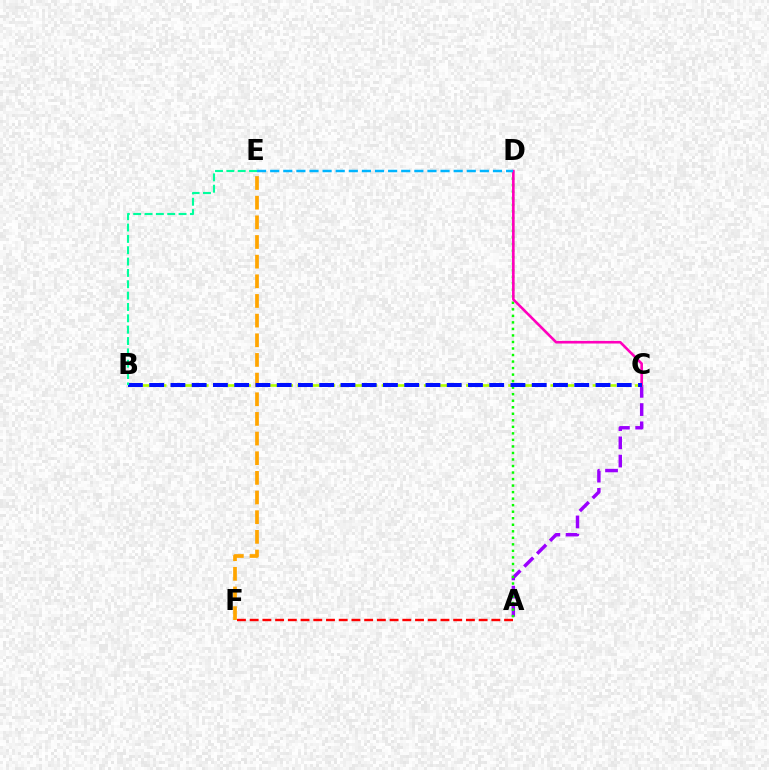{('A', 'C'): [{'color': '#9b00ff', 'line_style': 'dashed', 'thickness': 2.48}], ('B', 'C'): [{'color': '#b3ff00', 'line_style': 'dashed', 'thickness': 1.91}, {'color': '#0010ff', 'line_style': 'dashed', 'thickness': 2.89}], ('A', 'D'): [{'color': '#08ff00', 'line_style': 'dotted', 'thickness': 1.77}], ('E', 'F'): [{'color': '#ffa500', 'line_style': 'dashed', 'thickness': 2.67}], ('C', 'D'): [{'color': '#ff00bd', 'line_style': 'solid', 'thickness': 1.88}], ('A', 'F'): [{'color': '#ff0000', 'line_style': 'dashed', 'thickness': 1.73}], ('D', 'E'): [{'color': '#00b5ff', 'line_style': 'dashed', 'thickness': 1.78}], ('B', 'E'): [{'color': '#00ff9d', 'line_style': 'dashed', 'thickness': 1.54}]}